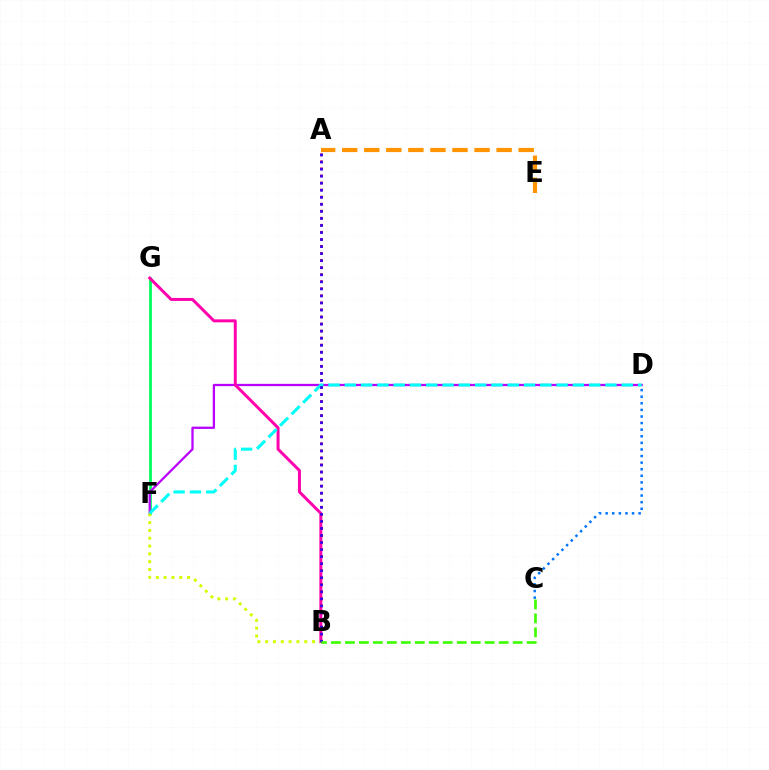{('A', 'E'): [{'color': '#ff9400', 'line_style': 'dashed', 'thickness': 3.0}], ('F', 'G'): [{'color': '#00ff5c', 'line_style': 'solid', 'thickness': 1.99}], ('D', 'F'): [{'color': '#b900ff', 'line_style': 'solid', 'thickness': 1.64}, {'color': '#00fff6', 'line_style': 'dashed', 'thickness': 2.21}], ('B', 'G'): [{'color': '#ff00ac', 'line_style': 'solid', 'thickness': 2.14}], ('A', 'B'): [{'color': '#ff0000', 'line_style': 'dotted', 'thickness': 1.92}, {'color': '#2500ff', 'line_style': 'dotted', 'thickness': 1.91}], ('C', 'D'): [{'color': '#0074ff', 'line_style': 'dotted', 'thickness': 1.79}], ('B', 'F'): [{'color': '#d1ff00', 'line_style': 'dotted', 'thickness': 2.12}], ('B', 'C'): [{'color': '#3dff00', 'line_style': 'dashed', 'thickness': 1.9}]}